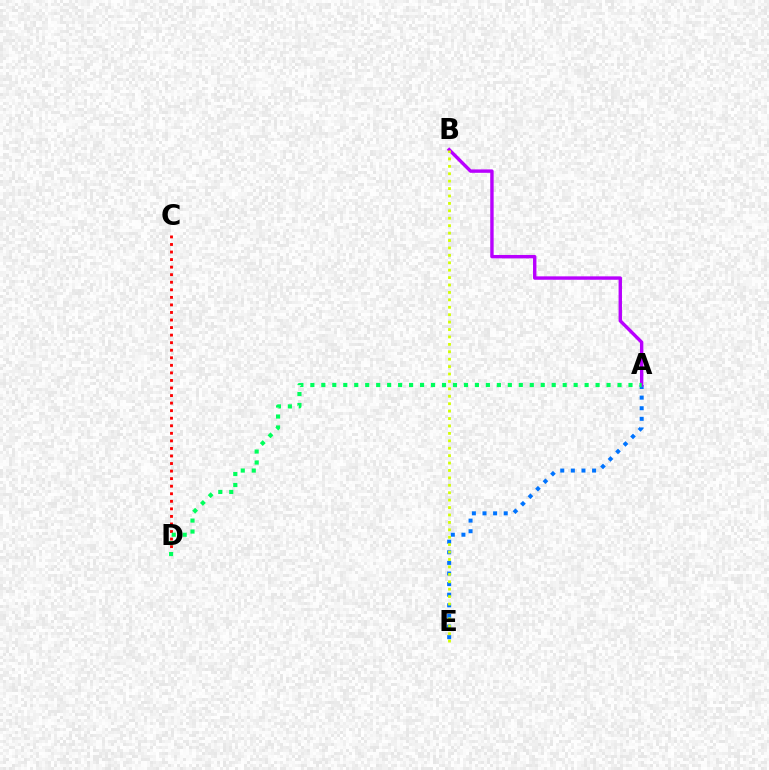{('C', 'D'): [{'color': '#ff0000', 'line_style': 'dotted', 'thickness': 2.05}], ('A', 'E'): [{'color': '#0074ff', 'line_style': 'dotted', 'thickness': 2.88}], ('A', 'B'): [{'color': '#b900ff', 'line_style': 'solid', 'thickness': 2.45}], ('B', 'E'): [{'color': '#d1ff00', 'line_style': 'dotted', 'thickness': 2.02}], ('A', 'D'): [{'color': '#00ff5c', 'line_style': 'dotted', 'thickness': 2.98}]}